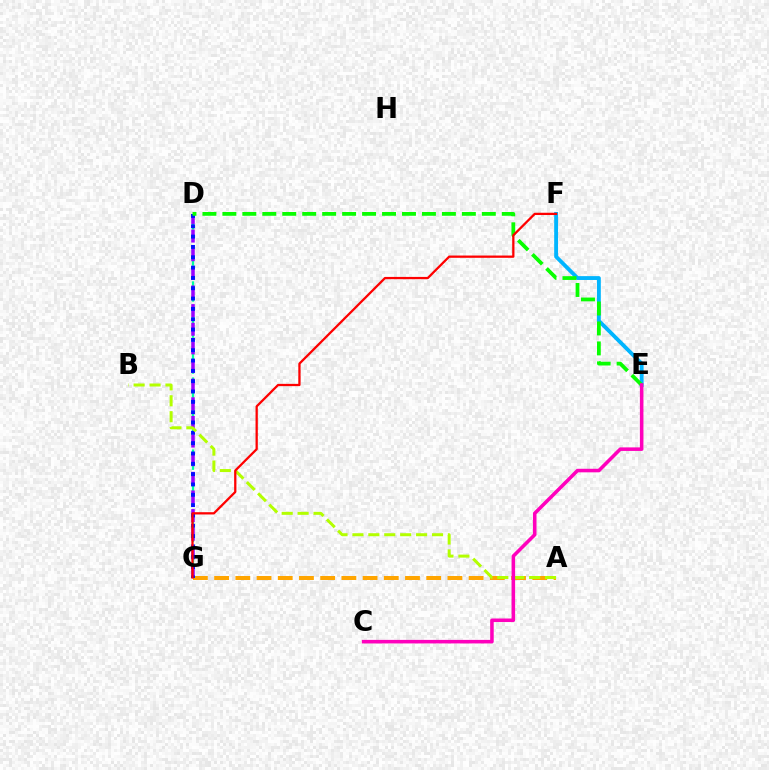{('D', 'G'): [{'color': '#00ff9d', 'line_style': 'dashed', 'thickness': 1.63}, {'color': '#9b00ff', 'line_style': 'dashed', 'thickness': 2.53}, {'color': '#0010ff', 'line_style': 'dotted', 'thickness': 2.81}], ('E', 'F'): [{'color': '#00b5ff', 'line_style': 'solid', 'thickness': 2.78}], ('A', 'G'): [{'color': '#ffa500', 'line_style': 'dashed', 'thickness': 2.88}], ('A', 'B'): [{'color': '#b3ff00', 'line_style': 'dashed', 'thickness': 2.16}], ('D', 'E'): [{'color': '#08ff00', 'line_style': 'dashed', 'thickness': 2.71}], ('C', 'E'): [{'color': '#ff00bd', 'line_style': 'solid', 'thickness': 2.56}], ('F', 'G'): [{'color': '#ff0000', 'line_style': 'solid', 'thickness': 1.64}]}